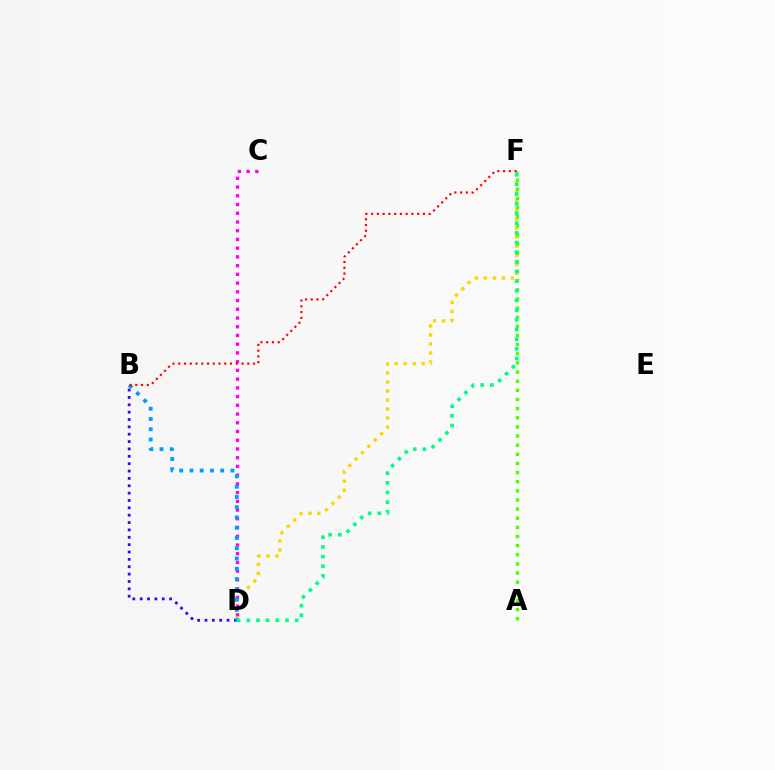{('D', 'F'): [{'color': '#ffd500', 'line_style': 'dotted', 'thickness': 2.45}, {'color': '#00ff86', 'line_style': 'dotted', 'thickness': 2.63}], ('B', 'D'): [{'color': '#3700ff', 'line_style': 'dotted', 'thickness': 2.0}, {'color': '#009eff', 'line_style': 'dotted', 'thickness': 2.79}], ('A', 'F'): [{'color': '#4fff00', 'line_style': 'dotted', 'thickness': 2.48}], ('C', 'D'): [{'color': '#ff00ed', 'line_style': 'dotted', 'thickness': 2.37}], ('B', 'F'): [{'color': '#ff0000', 'line_style': 'dotted', 'thickness': 1.56}]}